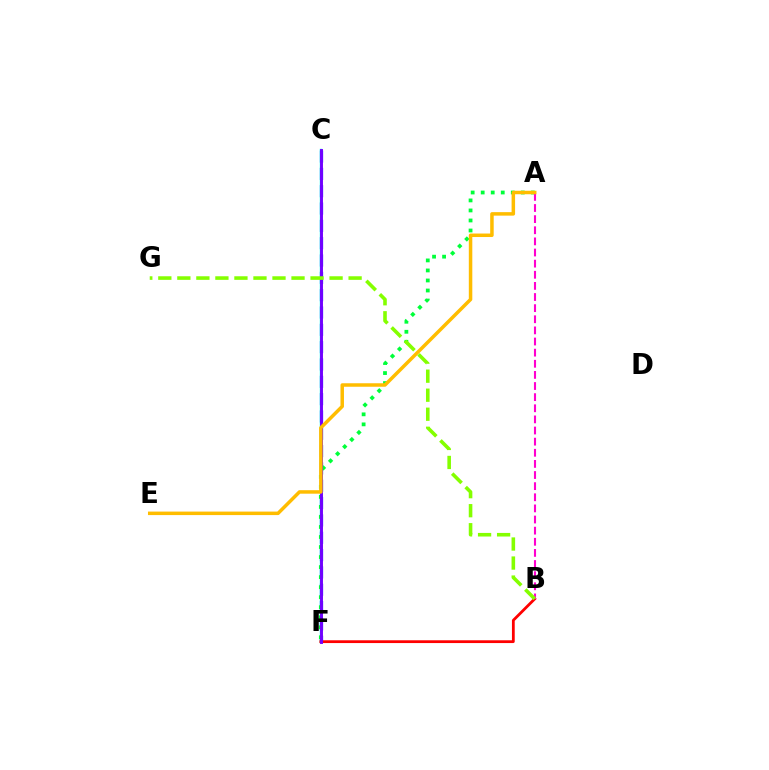{('C', 'F'): [{'color': '#00fff6', 'line_style': 'solid', 'thickness': 1.73}, {'color': '#004bff', 'line_style': 'dashed', 'thickness': 2.35}, {'color': '#7200ff', 'line_style': 'solid', 'thickness': 2.1}], ('A', 'F'): [{'color': '#00ff39', 'line_style': 'dotted', 'thickness': 2.72}], ('B', 'F'): [{'color': '#ff0000', 'line_style': 'solid', 'thickness': 2.0}], ('A', 'B'): [{'color': '#ff00cf', 'line_style': 'dashed', 'thickness': 1.51}], ('A', 'E'): [{'color': '#ffbd00', 'line_style': 'solid', 'thickness': 2.52}], ('B', 'G'): [{'color': '#84ff00', 'line_style': 'dashed', 'thickness': 2.58}]}